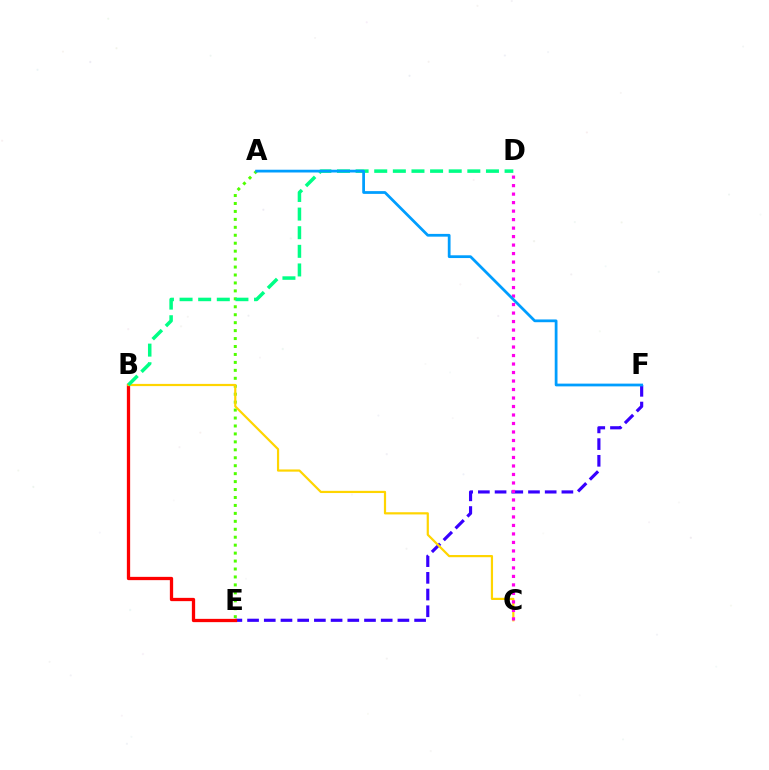{('A', 'E'): [{'color': '#4fff00', 'line_style': 'dotted', 'thickness': 2.16}], ('E', 'F'): [{'color': '#3700ff', 'line_style': 'dashed', 'thickness': 2.27}], ('B', 'E'): [{'color': '#ff0000', 'line_style': 'solid', 'thickness': 2.36}], ('B', 'C'): [{'color': '#ffd500', 'line_style': 'solid', 'thickness': 1.59}], ('C', 'D'): [{'color': '#ff00ed', 'line_style': 'dotted', 'thickness': 2.31}], ('B', 'D'): [{'color': '#00ff86', 'line_style': 'dashed', 'thickness': 2.53}], ('A', 'F'): [{'color': '#009eff', 'line_style': 'solid', 'thickness': 1.99}]}